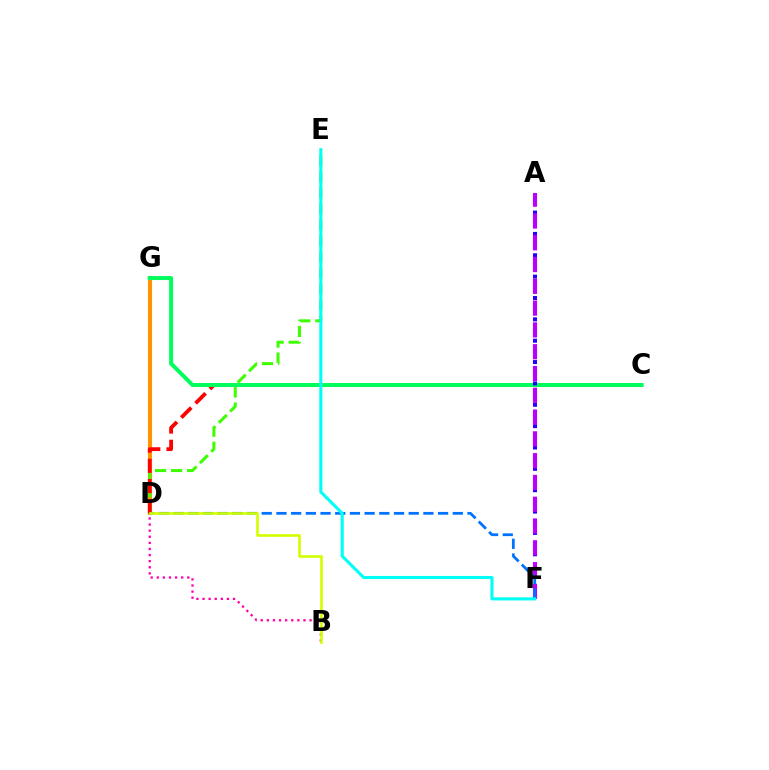{('D', 'G'): [{'color': '#ff9400', 'line_style': 'solid', 'thickness': 2.96}], ('D', 'E'): [{'color': '#3dff00', 'line_style': 'dashed', 'thickness': 2.18}], ('B', 'D'): [{'color': '#ff00ac', 'line_style': 'dotted', 'thickness': 1.66}, {'color': '#d1ff00', 'line_style': 'solid', 'thickness': 1.9}], ('C', 'D'): [{'color': '#ff0000', 'line_style': 'dashed', 'thickness': 2.75}], ('C', 'G'): [{'color': '#00ff5c', 'line_style': 'solid', 'thickness': 2.86}], ('A', 'F'): [{'color': '#2500ff', 'line_style': 'dotted', 'thickness': 2.9}, {'color': '#b900ff', 'line_style': 'dashed', 'thickness': 2.96}], ('D', 'F'): [{'color': '#0074ff', 'line_style': 'dashed', 'thickness': 2.0}], ('E', 'F'): [{'color': '#00fff6', 'line_style': 'solid', 'thickness': 2.22}]}